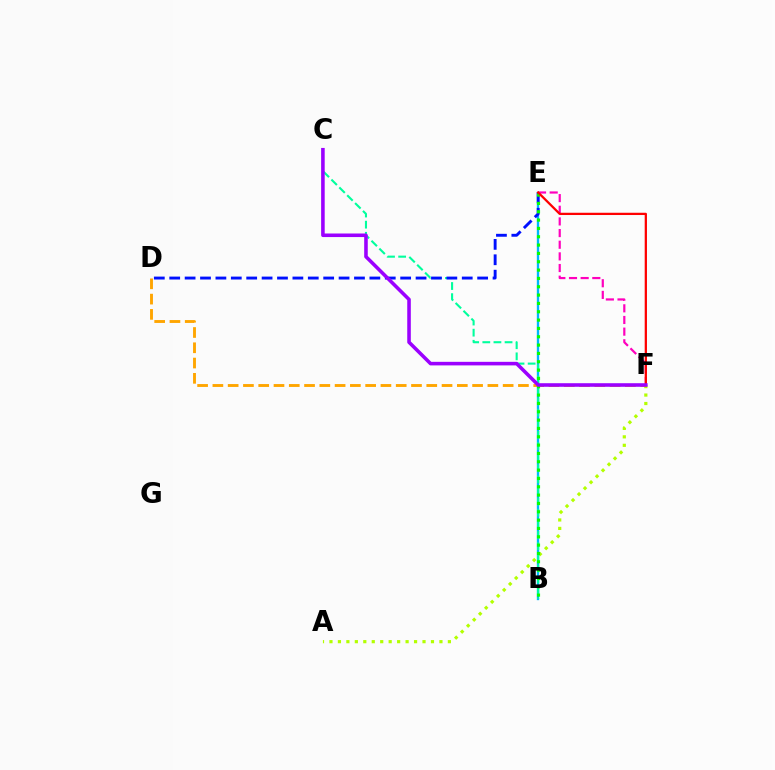{('A', 'F'): [{'color': '#b3ff00', 'line_style': 'dotted', 'thickness': 2.3}], ('B', 'E'): [{'color': '#00b5ff', 'line_style': 'solid', 'thickness': 1.68}, {'color': '#08ff00', 'line_style': 'dotted', 'thickness': 2.26}], ('B', 'C'): [{'color': '#00ff9d', 'line_style': 'dashed', 'thickness': 1.51}], ('D', 'E'): [{'color': '#0010ff', 'line_style': 'dashed', 'thickness': 2.09}], ('D', 'F'): [{'color': '#ffa500', 'line_style': 'dashed', 'thickness': 2.08}], ('E', 'F'): [{'color': '#ff00bd', 'line_style': 'dashed', 'thickness': 1.58}, {'color': '#ff0000', 'line_style': 'solid', 'thickness': 1.63}], ('C', 'F'): [{'color': '#9b00ff', 'line_style': 'solid', 'thickness': 2.57}]}